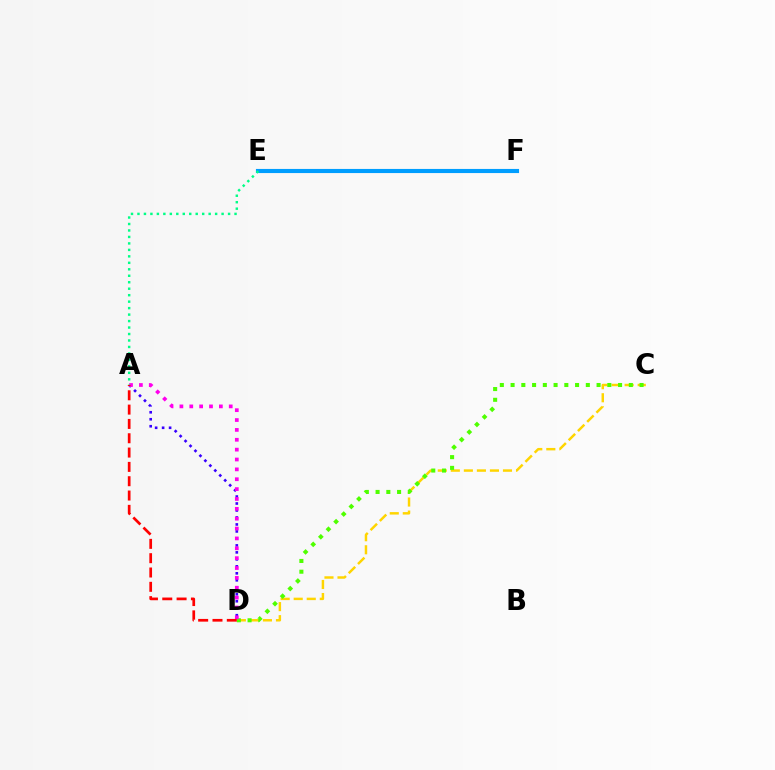{('C', 'D'): [{'color': '#ffd500', 'line_style': 'dashed', 'thickness': 1.77}, {'color': '#4fff00', 'line_style': 'dotted', 'thickness': 2.92}], ('A', 'D'): [{'color': '#3700ff', 'line_style': 'dotted', 'thickness': 1.9}, {'color': '#ff00ed', 'line_style': 'dotted', 'thickness': 2.68}, {'color': '#ff0000', 'line_style': 'dashed', 'thickness': 1.95}], ('E', 'F'): [{'color': '#009eff', 'line_style': 'solid', 'thickness': 2.97}], ('A', 'E'): [{'color': '#00ff86', 'line_style': 'dotted', 'thickness': 1.76}]}